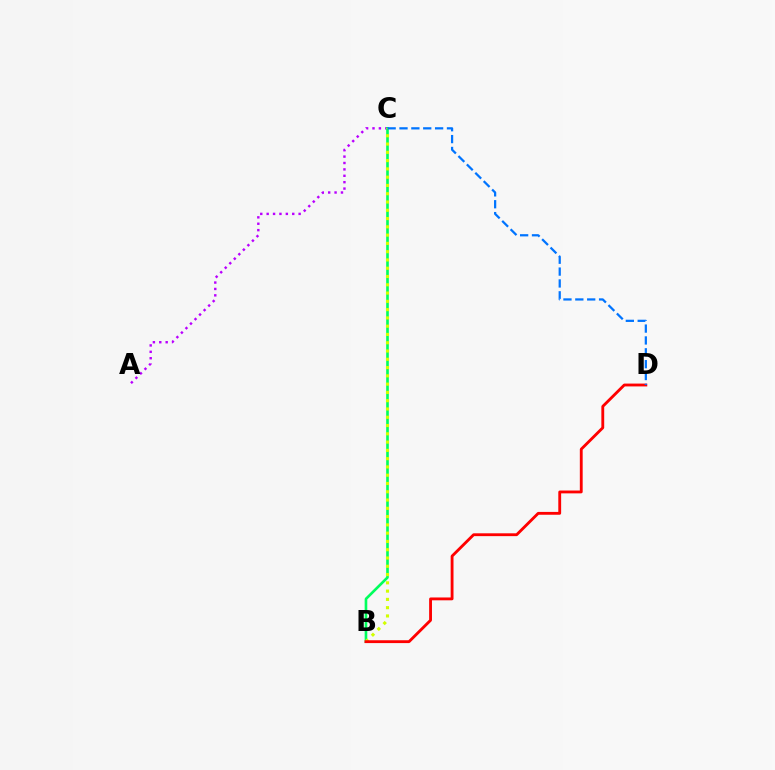{('A', 'C'): [{'color': '#b900ff', 'line_style': 'dotted', 'thickness': 1.74}], ('B', 'C'): [{'color': '#00ff5c', 'line_style': 'solid', 'thickness': 1.9}, {'color': '#d1ff00', 'line_style': 'dotted', 'thickness': 2.25}], ('B', 'D'): [{'color': '#ff0000', 'line_style': 'solid', 'thickness': 2.04}], ('C', 'D'): [{'color': '#0074ff', 'line_style': 'dashed', 'thickness': 1.61}]}